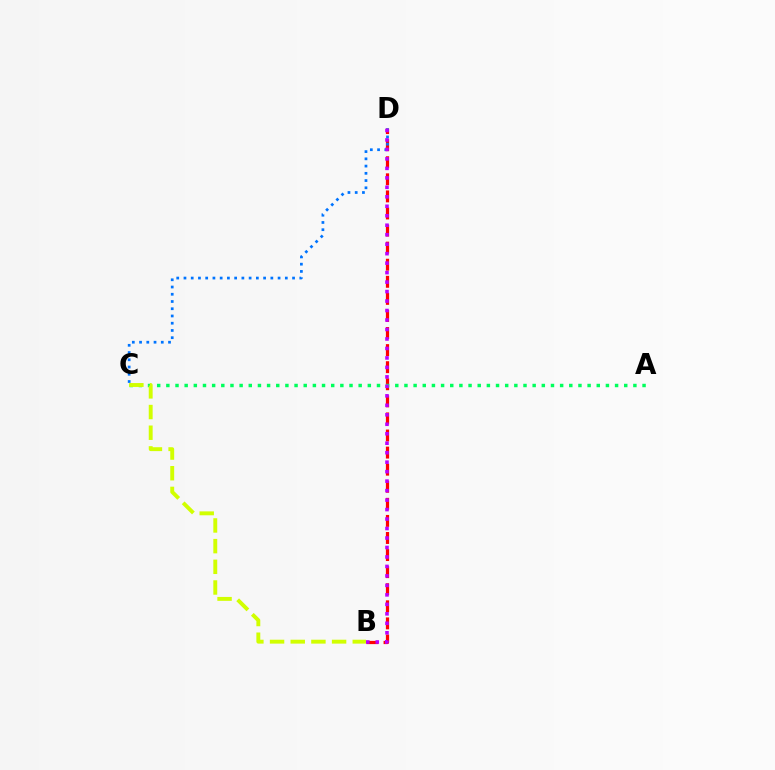{('B', 'D'): [{'color': '#ff0000', 'line_style': 'dashed', 'thickness': 2.32}, {'color': '#b900ff', 'line_style': 'dotted', 'thickness': 2.58}], ('C', 'D'): [{'color': '#0074ff', 'line_style': 'dotted', 'thickness': 1.97}], ('A', 'C'): [{'color': '#00ff5c', 'line_style': 'dotted', 'thickness': 2.49}], ('B', 'C'): [{'color': '#d1ff00', 'line_style': 'dashed', 'thickness': 2.81}]}